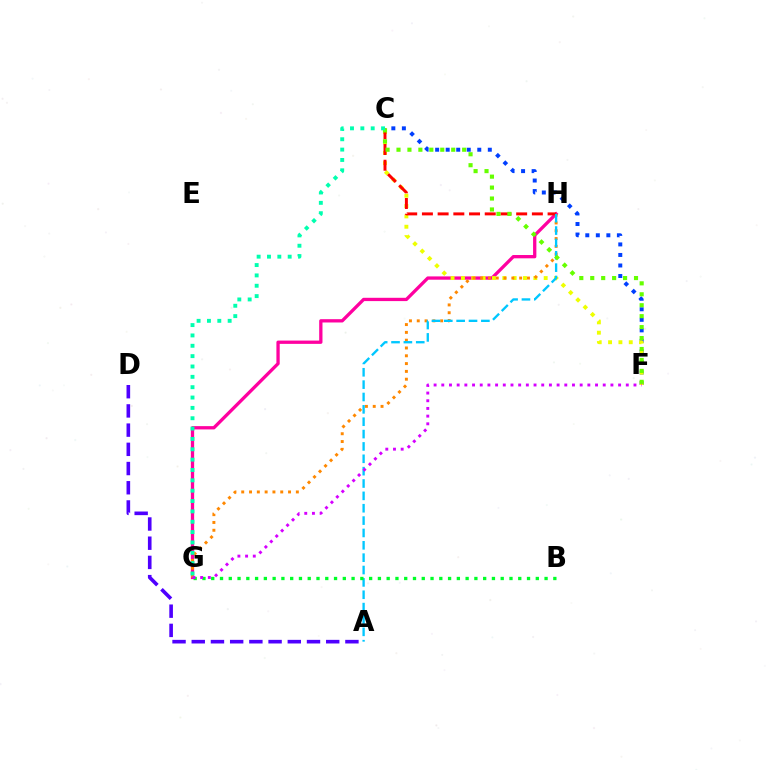{('C', 'F'): [{'color': '#003fff', 'line_style': 'dotted', 'thickness': 2.86}, {'color': '#eeff00', 'line_style': 'dotted', 'thickness': 2.81}, {'color': '#66ff00', 'line_style': 'dotted', 'thickness': 2.97}], ('G', 'H'): [{'color': '#ff00a0', 'line_style': 'solid', 'thickness': 2.37}, {'color': '#ff8800', 'line_style': 'dotted', 'thickness': 2.12}], ('A', 'D'): [{'color': '#4f00ff', 'line_style': 'dashed', 'thickness': 2.61}], ('C', 'H'): [{'color': '#ff0000', 'line_style': 'dashed', 'thickness': 2.13}], ('A', 'H'): [{'color': '#00c7ff', 'line_style': 'dashed', 'thickness': 1.68}], ('C', 'G'): [{'color': '#00ffaf', 'line_style': 'dotted', 'thickness': 2.81}], ('B', 'G'): [{'color': '#00ff27', 'line_style': 'dotted', 'thickness': 2.38}], ('F', 'G'): [{'color': '#d600ff', 'line_style': 'dotted', 'thickness': 2.09}]}